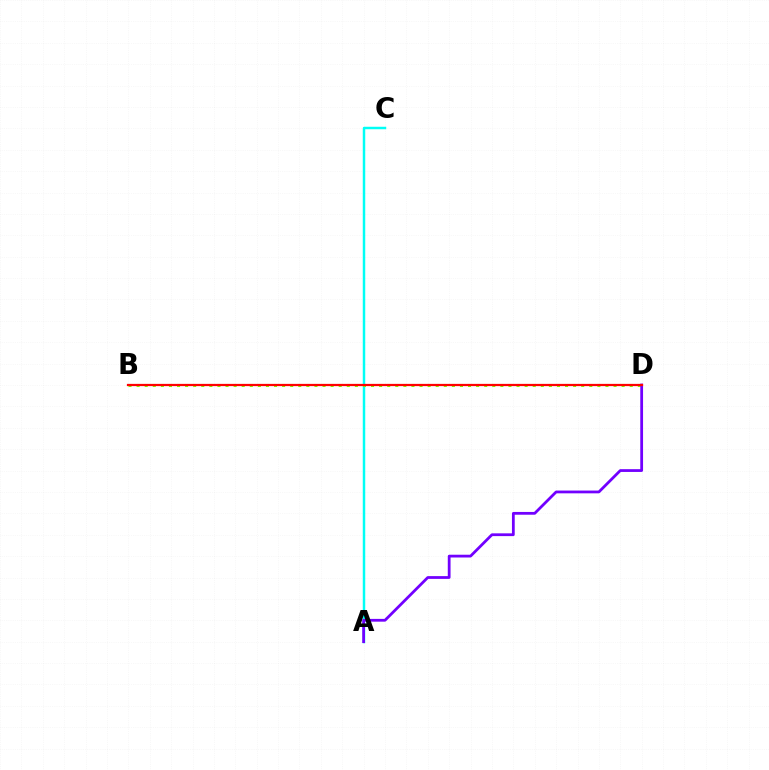{('A', 'C'): [{'color': '#00fff6', 'line_style': 'solid', 'thickness': 1.78}], ('B', 'D'): [{'color': '#84ff00', 'line_style': 'dotted', 'thickness': 2.2}, {'color': '#ff0000', 'line_style': 'solid', 'thickness': 1.61}], ('A', 'D'): [{'color': '#7200ff', 'line_style': 'solid', 'thickness': 2.0}]}